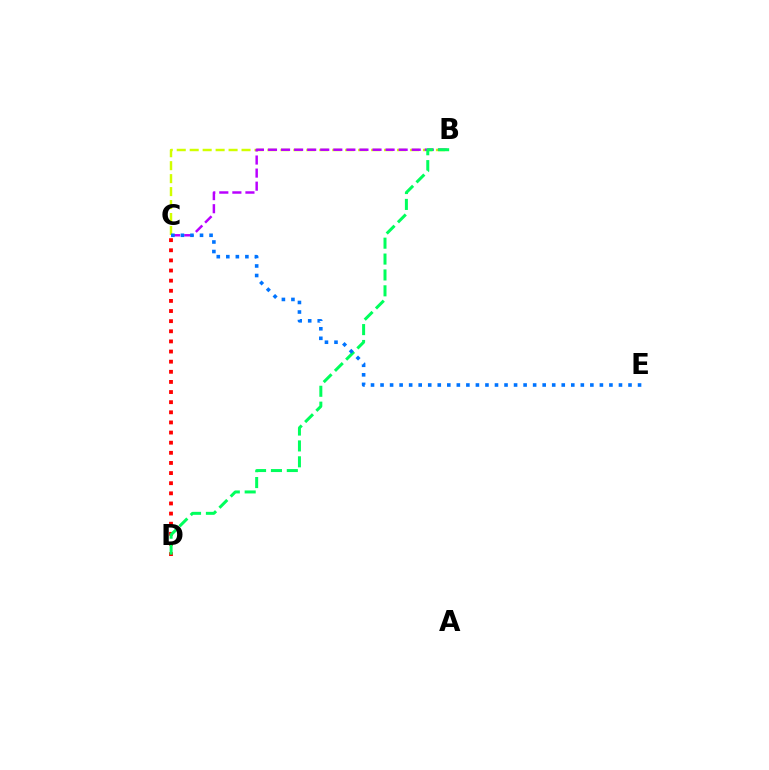{('B', 'C'): [{'color': '#d1ff00', 'line_style': 'dashed', 'thickness': 1.76}, {'color': '#b900ff', 'line_style': 'dashed', 'thickness': 1.77}], ('C', 'D'): [{'color': '#ff0000', 'line_style': 'dotted', 'thickness': 2.75}], ('B', 'D'): [{'color': '#00ff5c', 'line_style': 'dashed', 'thickness': 2.16}], ('C', 'E'): [{'color': '#0074ff', 'line_style': 'dotted', 'thickness': 2.59}]}